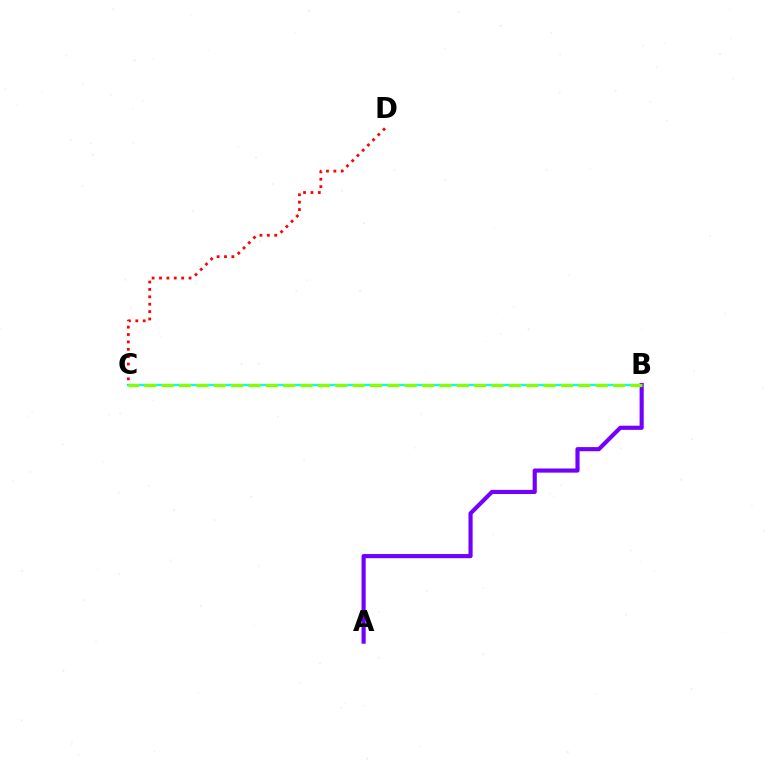{('B', 'C'): [{'color': '#00fff6', 'line_style': 'solid', 'thickness': 1.6}, {'color': '#84ff00', 'line_style': 'dashed', 'thickness': 2.36}], ('C', 'D'): [{'color': '#ff0000', 'line_style': 'dotted', 'thickness': 2.01}], ('A', 'B'): [{'color': '#7200ff', 'line_style': 'solid', 'thickness': 2.98}]}